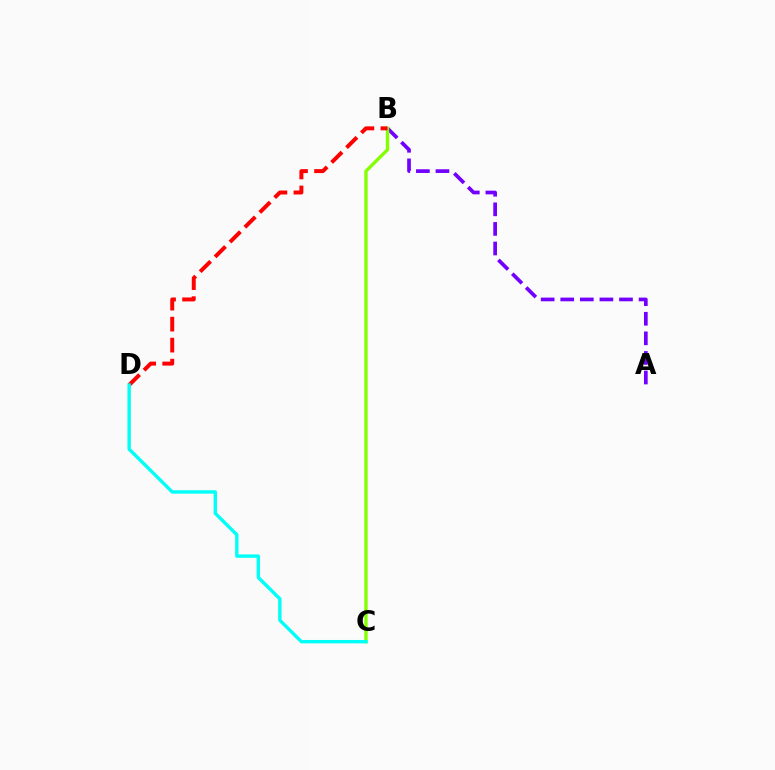{('A', 'B'): [{'color': '#7200ff', 'line_style': 'dashed', 'thickness': 2.66}], ('B', 'C'): [{'color': '#84ff00', 'line_style': 'solid', 'thickness': 2.41}], ('B', 'D'): [{'color': '#ff0000', 'line_style': 'dashed', 'thickness': 2.85}], ('C', 'D'): [{'color': '#00fff6', 'line_style': 'solid', 'thickness': 2.43}]}